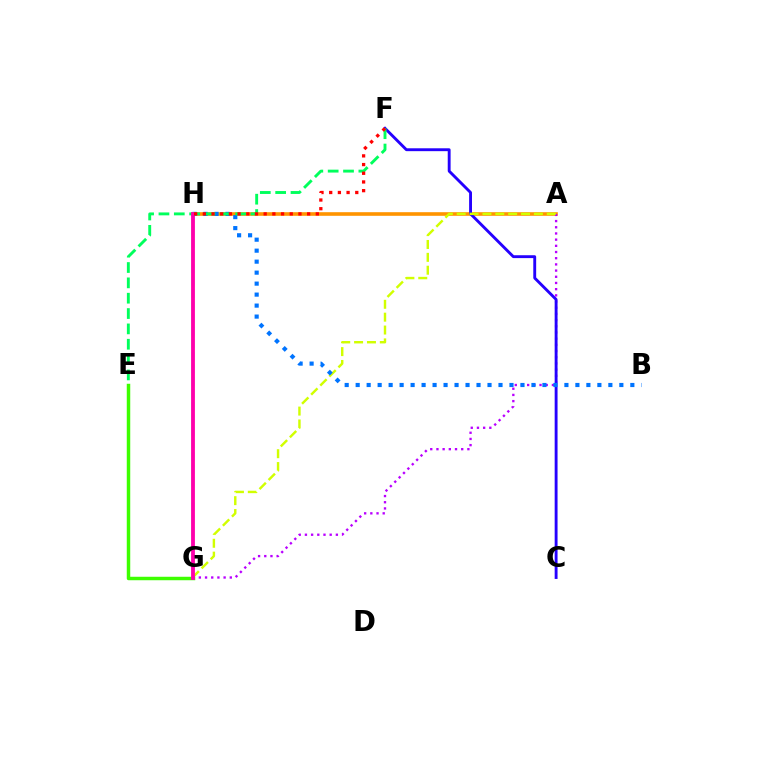{('A', 'H'): [{'color': '#ff9400', 'line_style': 'solid', 'thickness': 2.61}], ('A', 'G'): [{'color': '#b900ff', 'line_style': 'dotted', 'thickness': 1.68}, {'color': '#d1ff00', 'line_style': 'dashed', 'thickness': 1.75}], ('C', 'F'): [{'color': '#2500ff', 'line_style': 'solid', 'thickness': 2.07}], ('G', 'H'): [{'color': '#00fff6', 'line_style': 'dashed', 'thickness': 1.7}, {'color': '#ff00ac', 'line_style': 'solid', 'thickness': 2.75}], ('B', 'H'): [{'color': '#0074ff', 'line_style': 'dotted', 'thickness': 2.98}], ('E', 'F'): [{'color': '#00ff5c', 'line_style': 'dashed', 'thickness': 2.08}], ('E', 'G'): [{'color': '#3dff00', 'line_style': 'solid', 'thickness': 2.5}], ('F', 'H'): [{'color': '#ff0000', 'line_style': 'dotted', 'thickness': 2.36}]}